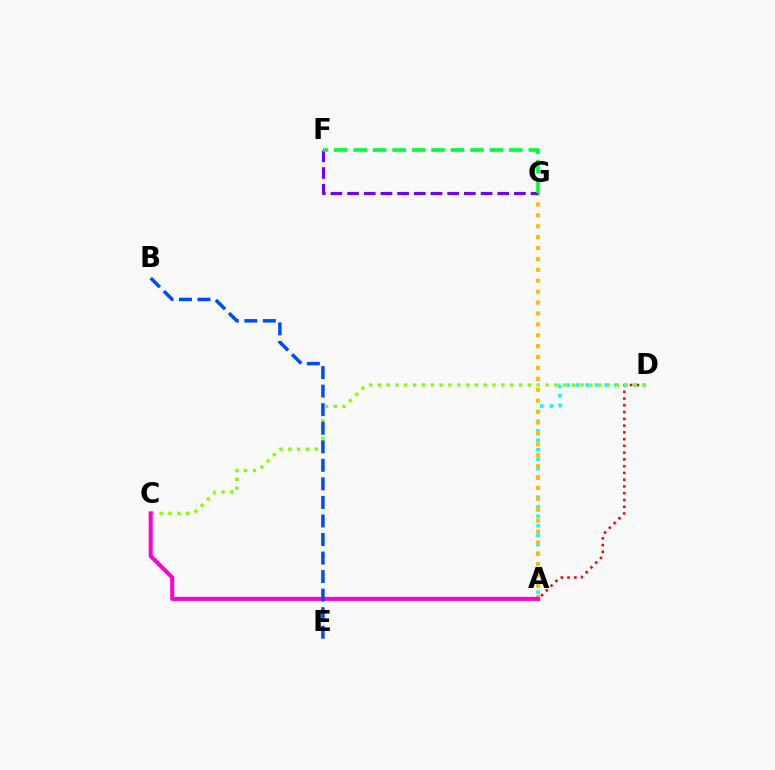{('A', 'D'): [{'color': '#ff0000', 'line_style': 'dotted', 'thickness': 1.84}, {'color': '#00fff6', 'line_style': 'dotted', 'thickness': 2.58}], ('A', 'G'): [{'color': '#ffbd00', 'line_style': 'dotted', 'thickness': 2.96}], ('F', 'G'): [{'color': '#7200ff', 'line_style': 'dashed', 'thickness': 2.27}, {'color': '#00ff39', 'line_style': 'dashed', 'thickness': 2.64}], ('C', 'D'): [{'color': '#84ff00', 'line_style': 'dotted', 'thickness': 2.4}], ('A', 'C'): [{'color': '#ff00cf', 'line_style': 'solid', 'thickness': 2.91}], ('B', 'E'): [{'color': '#004bff', 'line_style': 'dashed', 'thickness': 2.52}]}